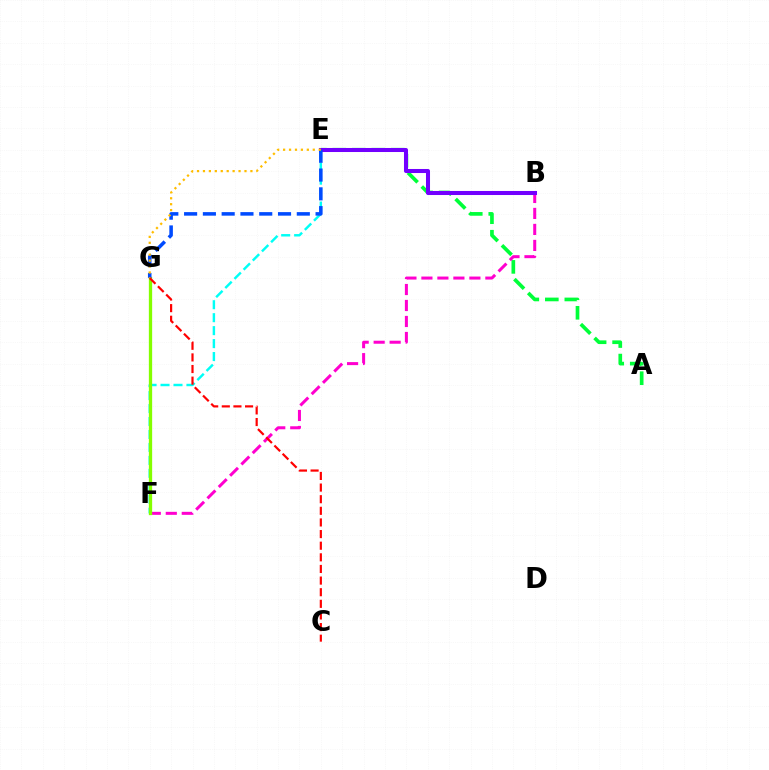{('A', 'E'): [{'color': '#00ff39', 'line_style': 'dashed', 'thickness': 2.65}], ('E', 'F'): [{'color': '#00fff6', 'line_style': 'dashed', 'thickness': 1.76}], ('B', 'F'): [{'color': '#ff00cf', 'line_style': 'dashed', 'thickness': 2.17}], ('B', 'E'): [{'color': '#7200ff', 'line_style': 'solid', 'thickness': 2.91}], ('F', 'G'): [{'color': '#84ff00', 'line_style': 'solid', 'thickness': 2.38}], ('E', 'G'): [{'color': '#004bff', 'line_style': 'dashed', 'thickness': 2.55}, {'color': '#ffbd00', 'line_style': 'dotted', 'thickness': 1.61}], ('C', 'G'): [{'color': '#ff0000', 'line_style': 'dashed', 'thickness': 1.58}]}